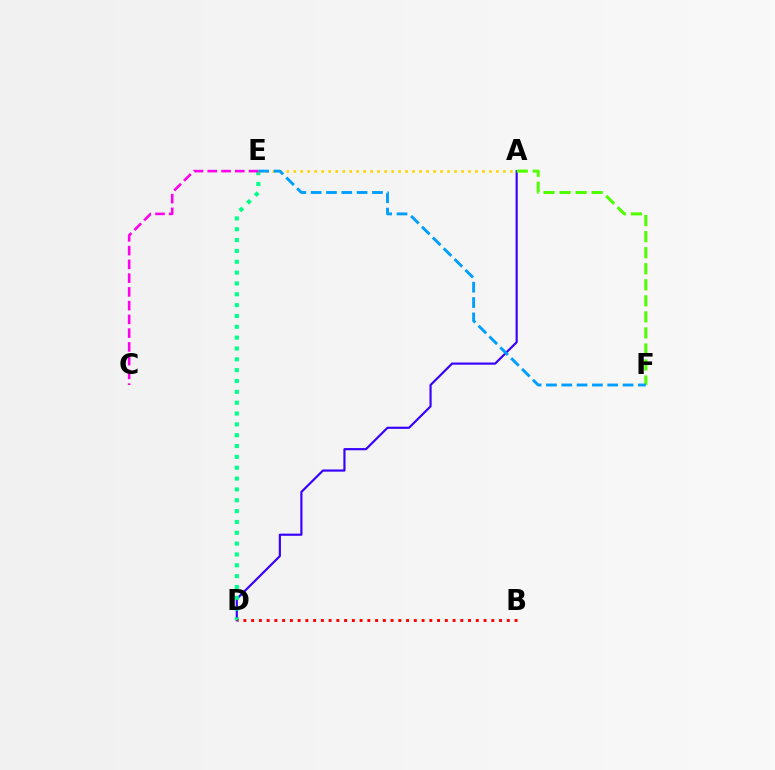{('A', 'D'): [{'color': '#3700ff', 'line_style': 'solid', 'thickness': 1.56}], ('D', 'E'): [{'color': '#00ff86', 'line_style': 'dotted', 'thickness': 2.95}], ('A', 'E'): [{'color': '#ffd500', 'line_style': 'dotted', 'thickness': 1.9}], ('A', 'F'): [{'color': '#4fff00', 'line_style': 'dashed', 'thickness': 2.18}], ('B', 'D'): [{'color': '#ff0000', 'line_style': 'dotted', 'thickness': 2.1}], ('E', 'F'): [{'color': '#009eff', 'line_style': 'dashed', 'thickness': 2.08}], ('C', 'E'): [{'color': '#ff00ed', 'line_style': 'dashed', 'thickness': 1.87}]}